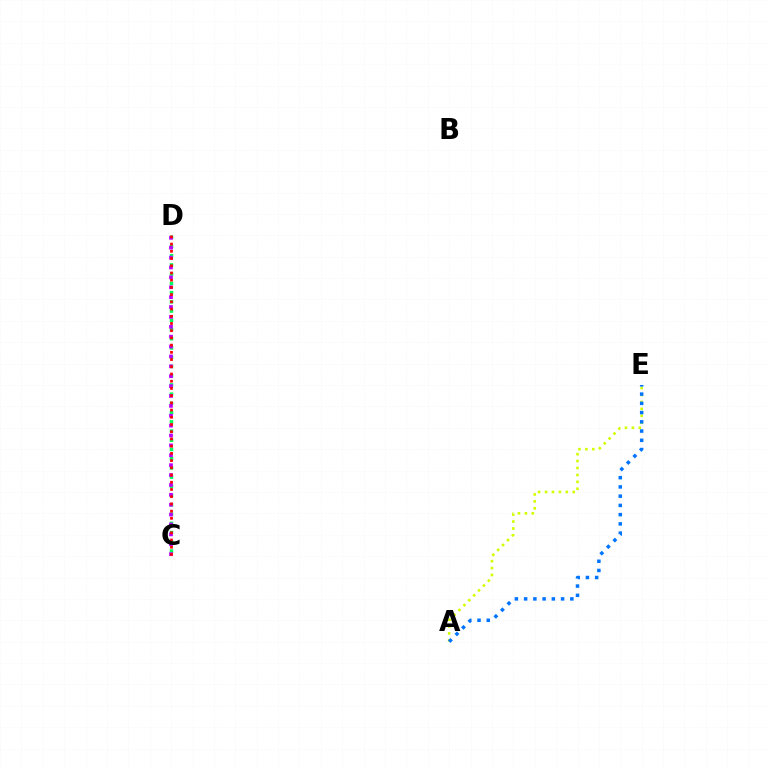{('C', 'D'): [{'color': '#00ff5c', 'line_style': 'dotted', 'thickness': 2.51}, {'color': '#b900ff', 'line_style': 'dotted', 'thickness': 2.69}, {'color': '#ff0000', 'line_style': 'dotted', 'thickness': 1.96}], ('A', 'E'): [{'color': '#d1ff00', 'line_style': 'dotted', 'thickness': 1.88}, {'color': '#0074ff', 'line_style': 'dotted', 'thickness': 2.51}]}